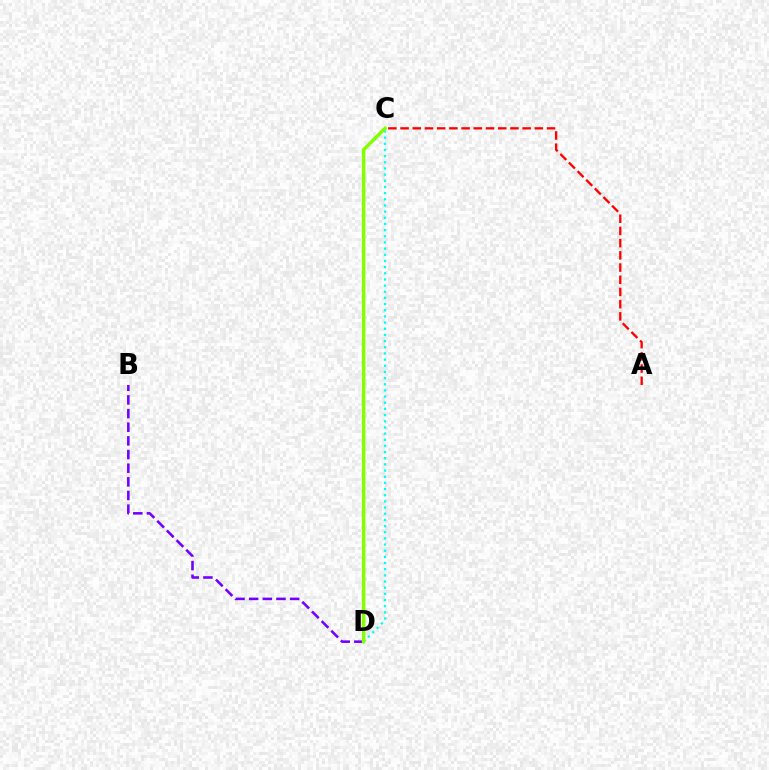{('B', 'D'): [{'color': '#7200ff', 'line_style': 'dashed', 'thickness': 1.85}], ('C', 'D'): [{'color': '#00fff6', 'line_style': 'dotted', 'thickness': 1.68}, {'color': '#84ff00', 'line_style': 'solid', 'thickness': 2.51}], ('A', 'C'): [{'color': '#ff0000', 'line_style': 'dashed', 'thickness': 1.66}]}